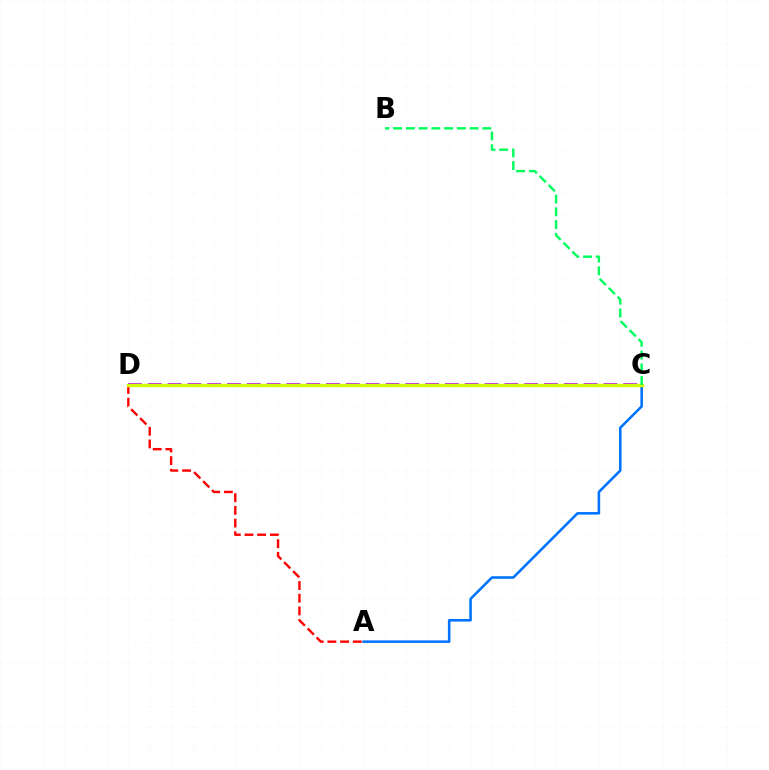{('C', 'D'): [{'color': '#b900ff', 'line_style': 'dashed', 'thickness': 2.69}, {'color': '#d1ff00', 'line_style': 'solid', 'thickness': 2.43}], ('A', 'D'): [{'color': '#ff0000', 'line_style': 'dashed', 'thickness': 1.72}], ('A', 'C'): [{'color': '#0074ff', 'line_style': 'solid', 'thickness': 1.86}], ('B', 'C'): [{'color': '#00ff5c', 'line_style': 'dashed', 'thickness': 1.73}]}